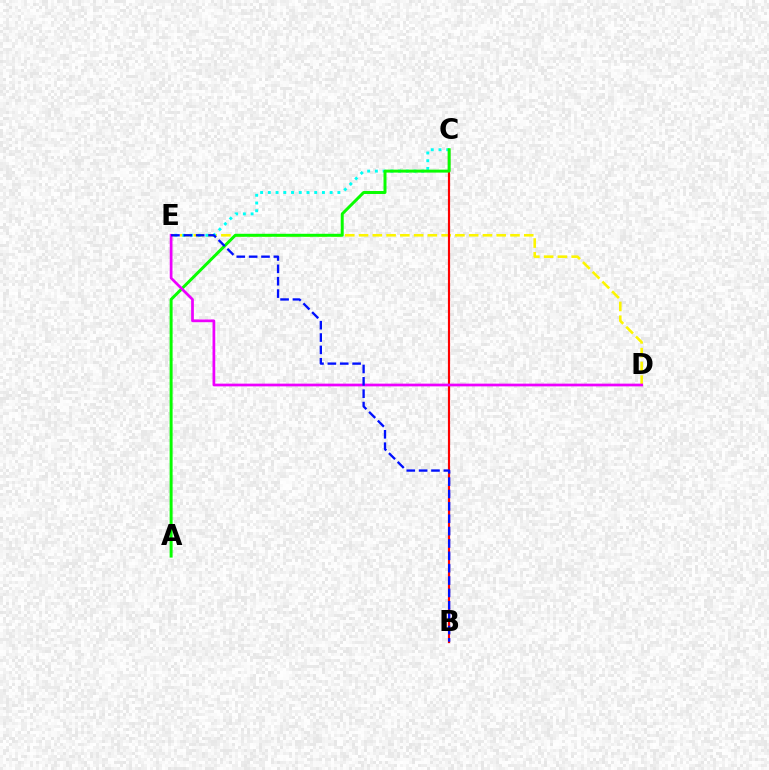{('D', 'E'): [{'color': '#fcf500', 'line_style': 'dashed', 'thickness': 1.87}, {'color': '#ee00ff', 'line_style': 'solid', 'thickness': 1.96}], ('B', 'C'): [{'color': '#ff0000', 'line_style': 'solid', 'thickness': 1.56}], ('C', 'E'): [{'color': '#00fff6', 'line_style': 'dotted', 'thickness': 2.1}], ('A', 'C'): [{'color': '#08ff00', 'line_style': 'solid', 'thickness': 2.14}], ('B', 'E'): [{'color': '#0010ff', 'line_style': 'dashed', 'thickness': 1.68}]}